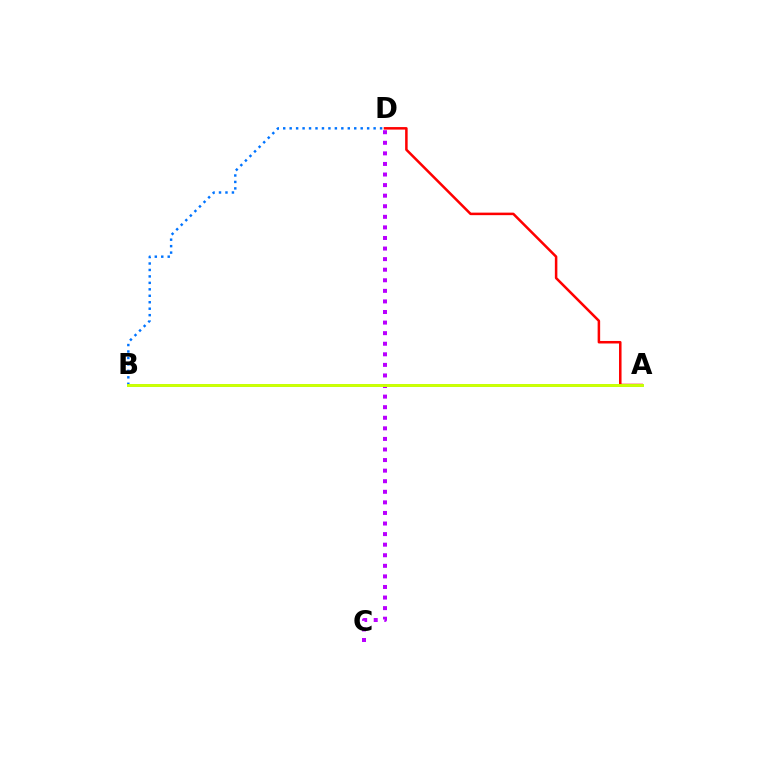{('C', 'D'): [{'color': '#b900ff', 'line_style': 'dotted', 'thickness': 2.87}], ('A', 'D'): [{'color': '#ff0000', 'line_style': 'solid', 'thickness': 1.82}], ('B', 'D'): [{'color': '#0074ff', 'line_style': 'dotted', 'thickness': 1.75}], ('A', 'B'): [{'color': '#00ff5c', 'line_style': 'solid', 'thickness': 1.83}, {'color': '#d1ff00', 'line_style': 'solid', 'thickness': 2.04}]}